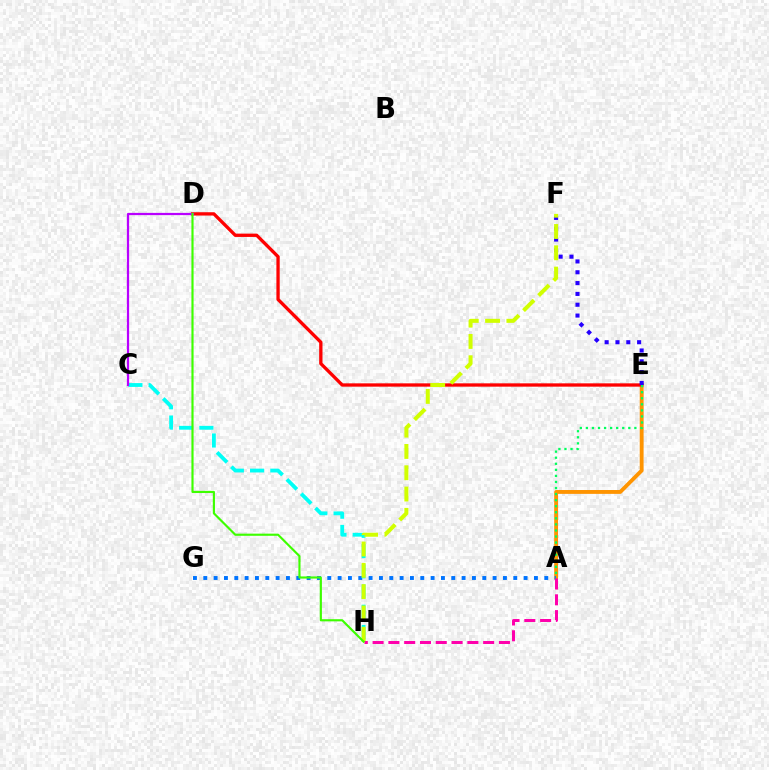{('A', 'E'): [{'color': '#ff9400', 'line_style': 'solid', 'thickness': 2.78}, {'color': '#00ff5c', 'line_style': 'dotted', 'thickness': 1.65}], ('A', 'G'): [{'color': '#0074ff', 'line_style': 'dotted', 'thickness': 2.81}], ('D', 'E'): [{'color': '#ff0000', 'line_style': 'solid', 'thickness': 2.39}], ('E', 'F'): [{'color': '#2500ff', 'line_style': 'dotted', 'thickness': 2.94}], ('C', 'H'): [{'color': '#00fff6', 'line_style': 'dashed', 'thickness': 2.75}], ('C', 'D'): [{'color': '#b900ff', 'line_style': 'solid', 'thickness': 1.6}], ('F', 'H'): [{'color': '#d1ff00', 'line_style': 'dashed', 'thickness': 2.89}], ('A', 'H'): [{'color': '#ff00ac', 'line_style': 'dashed', 'thickness': 2.15}], ('D', 'H'): [{'color': '#3dff00', 'line_style': 'solid', 'thickness': 1.55}]}